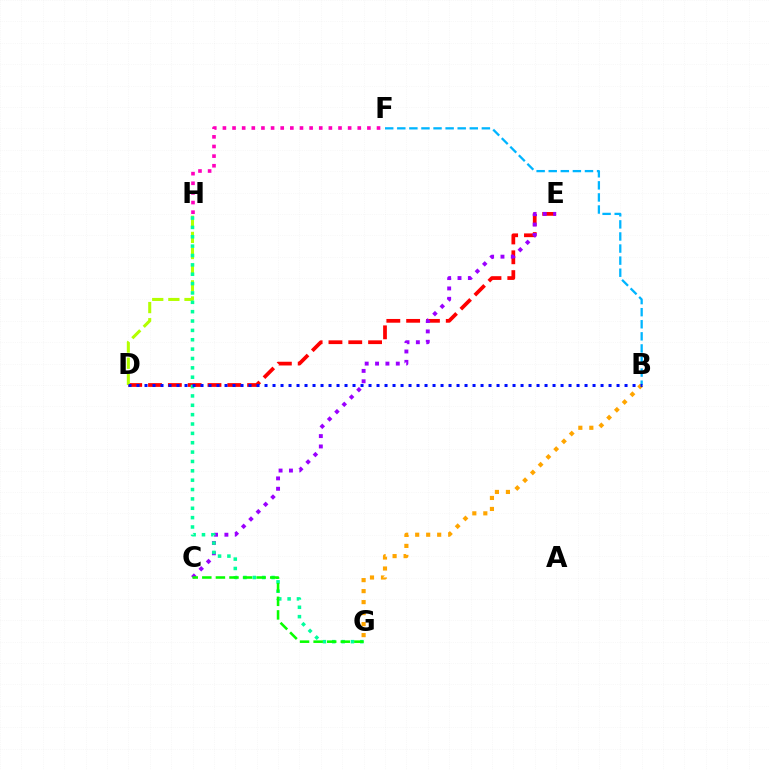{('D', 'E'): [{'color': '#ff0000', 'line_style': 'dashed', 'thickness': 2.69}], ('C', 'E'): [{'color': '#9b00ff', 'line_style': 'dotted', 'thickness': 2.82}], ('B', 'G'): [{'color': '#ffa500', 'line_style': 'dotted', 'thickness': 2.99}], ('B', 'F'): [{'color': '#00b5ff', 'line_style': 'dashed', 'thickness': 1.64}], ('F', 'H'): [{'color': '#ff00bd', 'line_style': 'dotted', 'thickness': 2.62}], ('D', 'H'): [{'color': '#b3ff00', 'line_style': 'dashed', 'thickness': 2.19}], ('G', 'H'): [{'color': '#00ff9d', 'line_style': 'dotted', 'thickness': 2.54}], ('C', 'G'): [{'color': '#08ff00', 'line_style': 'dashed', 'thickness': 1.84}], ('B', 'D'): [{'color': '#0010ff', 'line_style': 'dotted', 'thickness': 2.17}]}